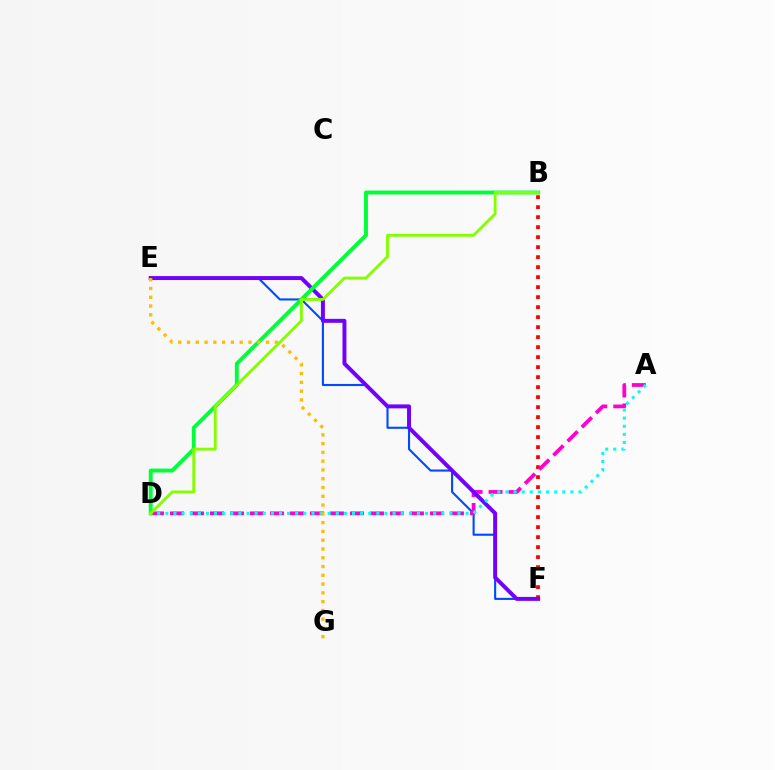{('B', 'F'): [{'color': '#ff0000', 'line_style': 'dotted', 'thickness': 2.72}], ('E', 'F'): [{'color': '#004bff', 'line_style': 'solid', 'thickness': 1.52}, {'color': '#7200ff', 'line_style': 'solid', 'thickness': 2.85}], ('A', 'D'): [{'color': '#ff00cf', 'line_style': 'dashed', 'thickness': 2.72}, {'color': '#00fff6', 'line_style': 'dotted', 'thickness': 2.2}], ('B', 'D'): [{'color': '#00ff39', 'line_style': 'solid', 'thickness': 2.8}, {'color': '#84ff00', 'line_style': 'solid', 'thickness': 2.06}], ('E', 'G'): [{'color': '#ffbd00', 'line_style': 'dotted', 'thickness': 2.38}]}